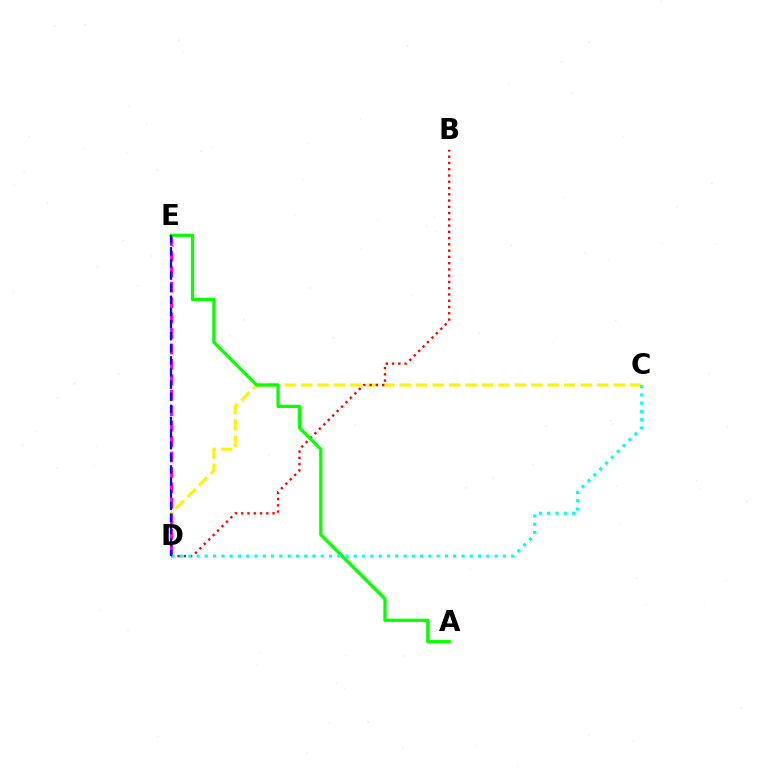{('C', 'D'): [{'color': '#fcf500', 'line_style': 'dashed', 'thickness': 2.23}, {'color': '#00fff6', 'line_style': 'dotted', 'thickness': 2.25}], ('B', 'D'): [{'color': '#ff0000', 'line_style': 'dotted', 'thickness': 1.7}], ('D', 'E'): [{'color': '#ee00ff', 'line_style': 'dashed', 'thickness': 2.1}, {'color': '#0010ff', 'line_style': 'dashed', 'thickness': 1.65}], ('A', 'E'): [{'color': '#08ff00', 'line_style': 'solid', 'thickness': 2.33}]}